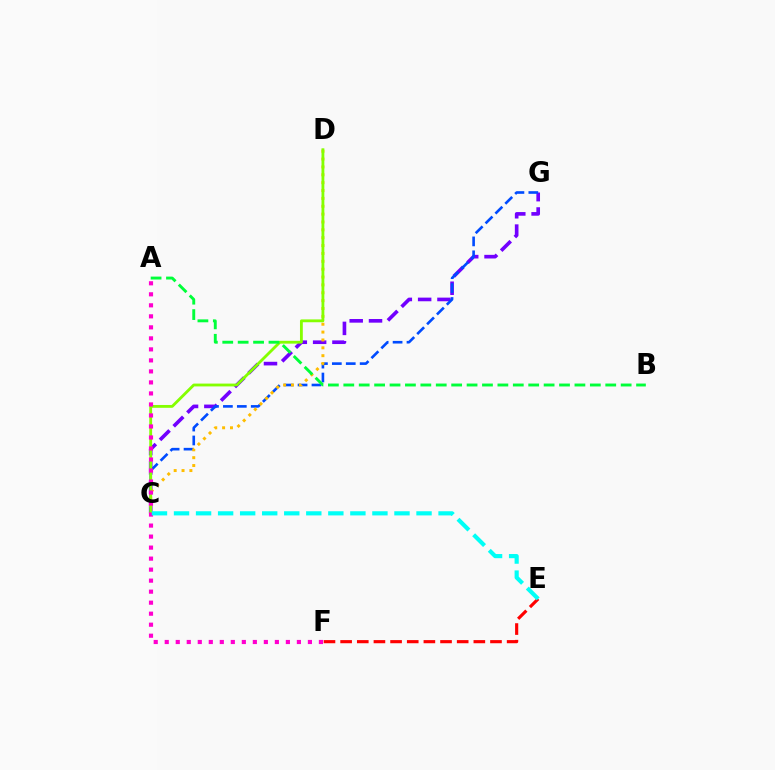{('C', 'G'): [{'color': '#7200ff', 'line_style': 'dashed', 'thickness': 2.62}, {'color': '#004bff', 'line_style': 'dashed', 'thickness': 1.89}], ('E', 'F'): [{'color': '#ff0000', 'line_style': 'dashed', 'thickness': 2.26}], ('C', 'D'): [{'color': '#ffbd00', 'line_style': 'dotted', 'thickness': 2.14}, {'color': '#84ff00', 'line_style': 'solid', 'thickness': 2.04}], ('A', 'F'): [{'color': '#ff00cf', 'line_style': 'dotted', 'thickness': 2.99}], ('A', 'B'): [{'color': '#00ff39', 'line_style': 'dashed', 'thickness': 2.09}], ('C', 'E'): [{'color': '#00fff6', 'line_style': 'dashed', 'thickness': 2.99}]}